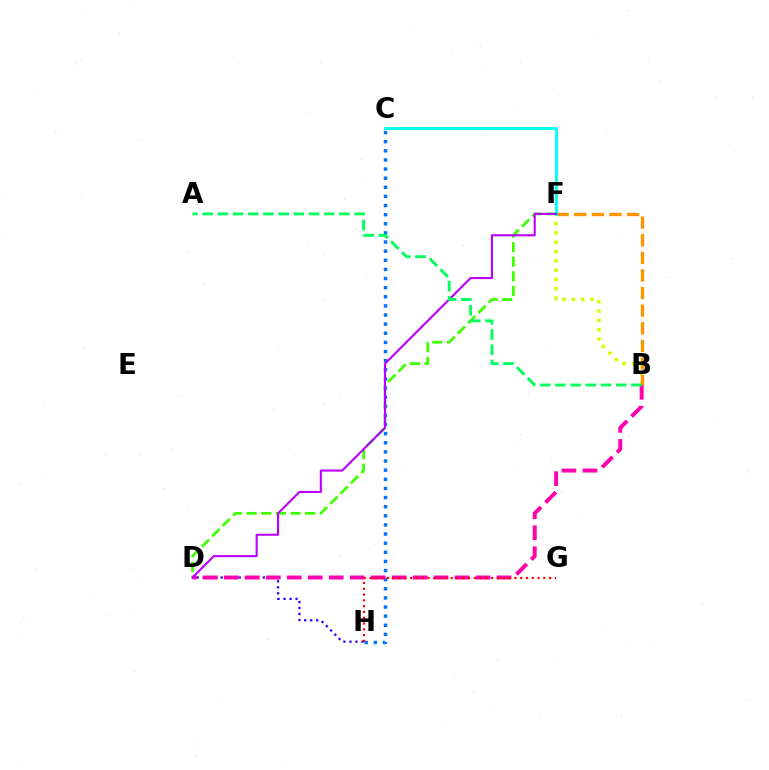{('B', 'F'): [{'color': '#d1ff00', 'line_style': 'dotted', 'thickness': 2.53}, {'color': '#ff9400', 'line_style': 'dashed', 'thickness': 2.39}], ('D', 'H'): [{'color': '#2500ff', 'line_style': 'dotted', 'thickness': 1.63}], ('C', 'H'): [{'color': '#0074ff', 'line_style': 'dotted', 'thickness': 2.48}], ('D', 'F'): [{'color': '#3dff00', 'line_style': 'dashed', 'thickness': 1.98}, {'color': '#b900ff', 'line_style': 'solid', 'thickness': 1.51}], ('C', 'F'): [{'color': '#00fff6', 'line_style': 'solid', 'thickness': 2.1}], ('B', 'D'): [{'color': '#ff00ac', 'line_style': 'dashed', 'thickness': 2.85}], ('G', 'H'): [{'color': '#ff0000', 'line_style': 'dotted', 'thickness': 1.57}], ('A', 'B'): [{'color': '#00ff5c', 'line_style': 'dashed', 'thickness': 2.06}]}